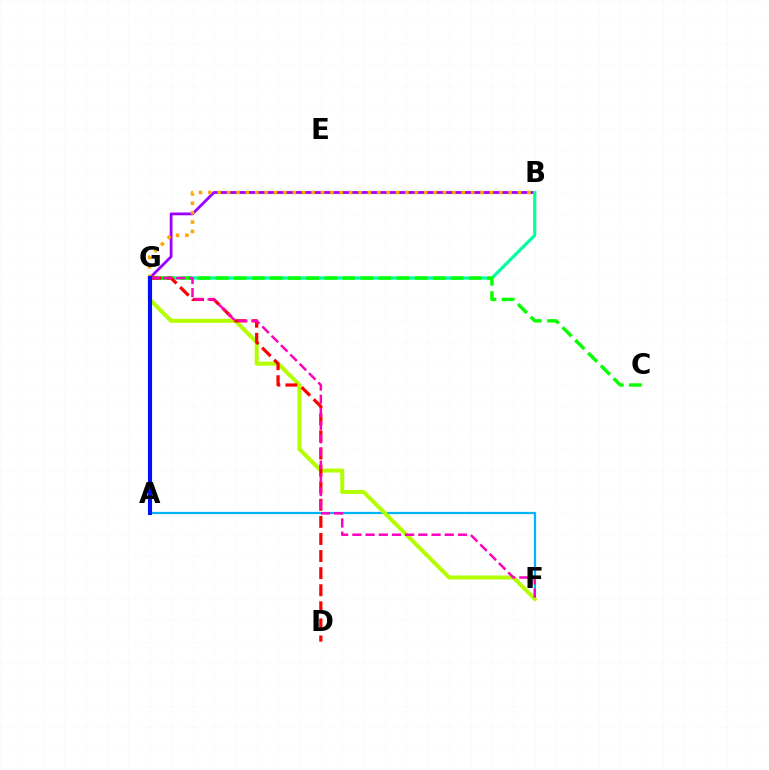{('B', 'G'): [{'color': '#9b00ff', 'line_style': 'solid', 'thickness': 2.01}, {'color': '#00ff9d', 'line_style': 'solid', 'thickness': 2.28}, {'color': '#ffa500', 'line_style': 'dotted', 'thickness': 2.55}], ('A', 'F'): [{'color': '#00b5ff', 'line_style': 'solid', 'thickness': 1.61}], ('C', 'G'): [{'color': '#08ff00', 'line_style': 'dashed', 'thickness': 2.46}], ('F', 'G'): [{'color': '#b3ff00', 'line_style': 'solid', 'thickness': 2.88}, {'color': '#ff00bd', 'line_style': 'dashed', 'thickness': 1.79}], ('D', 'G'): [{'color': '#ff0000', 'line_style': 'dashed', 'thickness': 2.32}], ('A', 'G'): [{'color': '#0010ff', 'line_style': 'solid', 'thickness': 2.95}]}